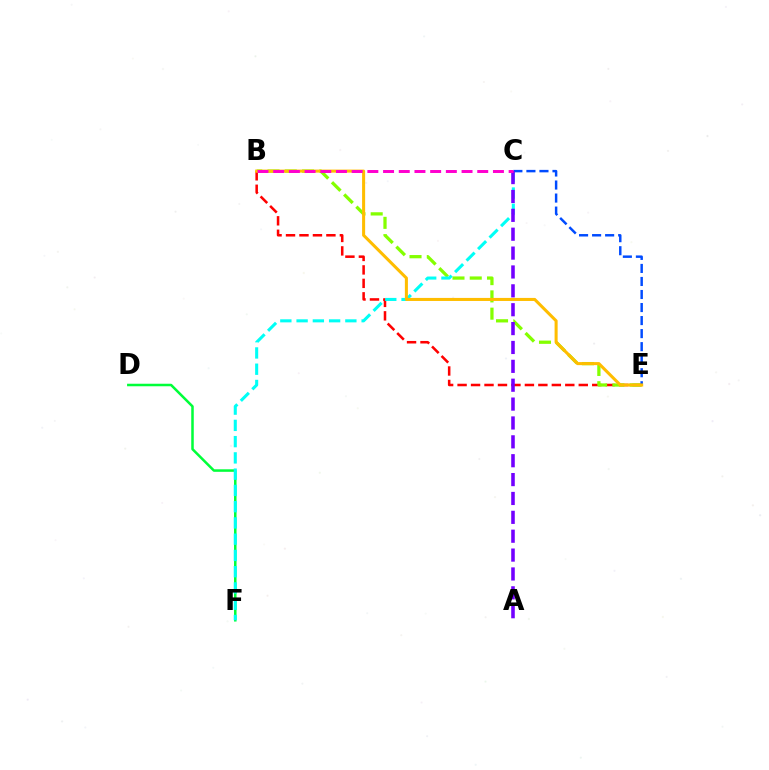{('B', 'E'): [{'color': '#ff0000', 'line_style': 'dashed', 'thickness': 1.83}, {'color': '#84ff00', 'line_style': 'dashed', 'thickness': 2.35}, {'color': '#ffbd00', 'line_style': 'solid', 'thickness': 2.19}], ('D', 'F'): [{'color': '#00ff39', 'line_style': 'solid', 'thickness': 1.81}], ('C', 'F'): [{'color': '#00fff6', 'line_style': 'dashed', 'thickness': 2.21}], ('C', 'E'): [{'color': '#004bff', 'line_style': 'dashed', 'thickness': 1.77}], ('A', 'C'): [{'color': '#7200ff', 'line_style': 'dashed', 'thickness': 2.56}], ('B', 'C'): [{'color': '#ff00cf', 'line_style': 'dashed', 'thickness': 2.13}]}